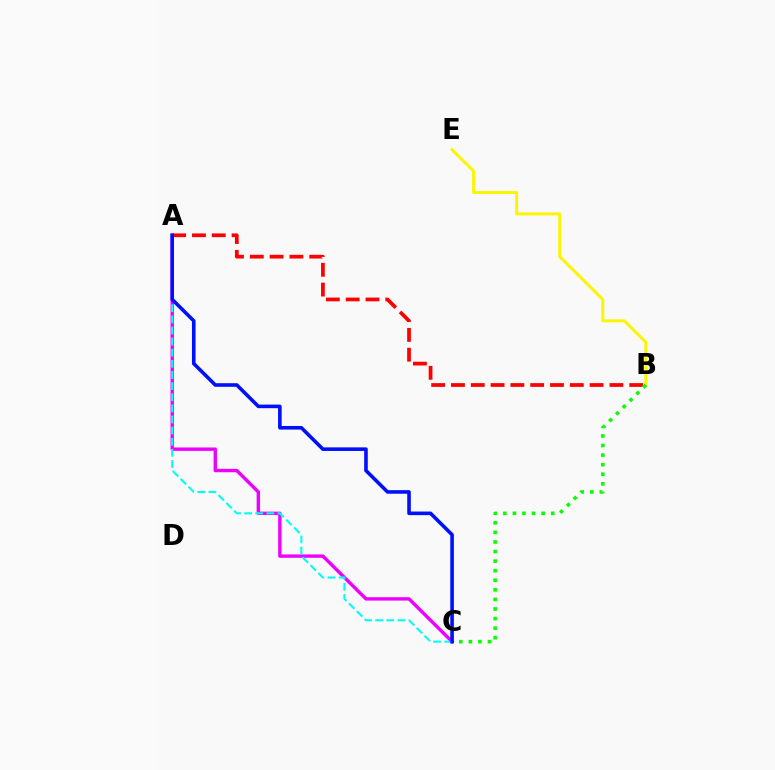{('A', 'B'): [{'color': '#ff0000', 'line_style': 'dashed', 'thickness': 2.69}], ('A', 'C'): [{'color': '#ee00ff', 'line_style': 'solid', 'thickness': 2.44}, {'color': '#00fff6', 'line_style': 'dashed', 'thickness': 1.51}, {'color': '#0010ff', 'line_style': 'solid', 'thickness': 2.59}], ('B', 'E'): [{'color': '#fcf500', 'line_style': 'solid', 'thickness': 2.14}], ('B', 'C'): [{'color': '#08ff00', 'line_style': 'dotted', 'thickness': 2.6}]}